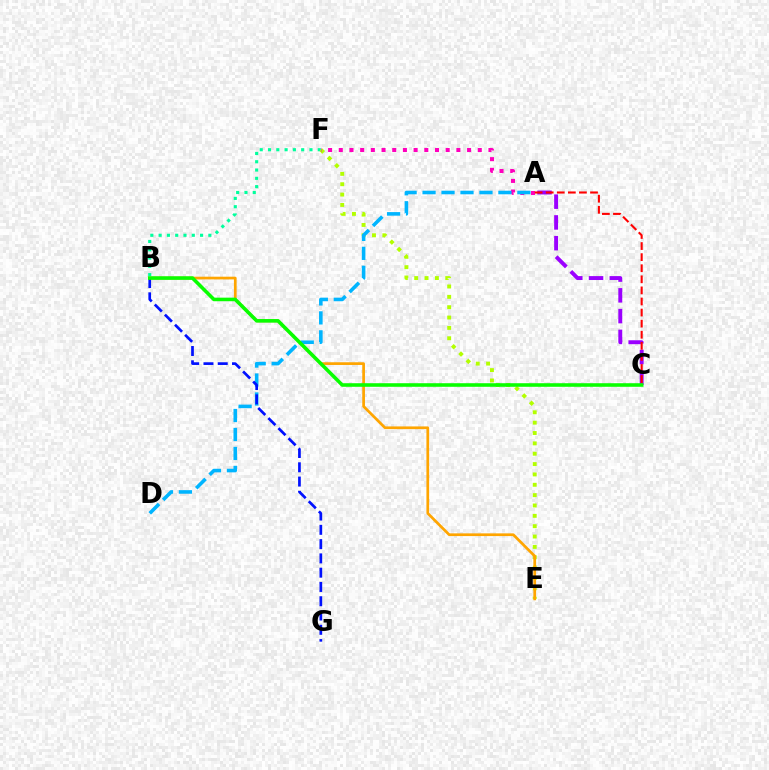{('B', 'F'): [{'color': '#00ff9d', 'line_style': 'dotted', 'thickness': 2.25}], ('E', 'F'): [{'color': '#b3ff00', 'line_style': 'dotted', 'thickness': 2.81}], ('A', 'C'): [{'color': '#9b00ff', 'line_style': 'dashed', 'thickness': 2.82}, {'color': '#ff0000', 'line_style': 'dashed', 'thickness': 1.51}], ('A', 'F'): [{'color': '#ff00bd', 'line_style': 'dotted', 'thickness': 2.9}], ('B', 'E'): [{'color': '#ffa500', 'line_style': 'solid', 'thickness': 1.96}], ('A', 'D'): [{'color': '#00b5ff', 'line_style': 'dashed', 'thickness': 2.58}], ('B', 'G'): [{'color': '#0010ff', 'line_style': 'dashed', 'thickness': 1.94}], ('B', 'C'): [{'color': '#08ff00', 'line_style': 'solid', 'thickness': 2.57}]}